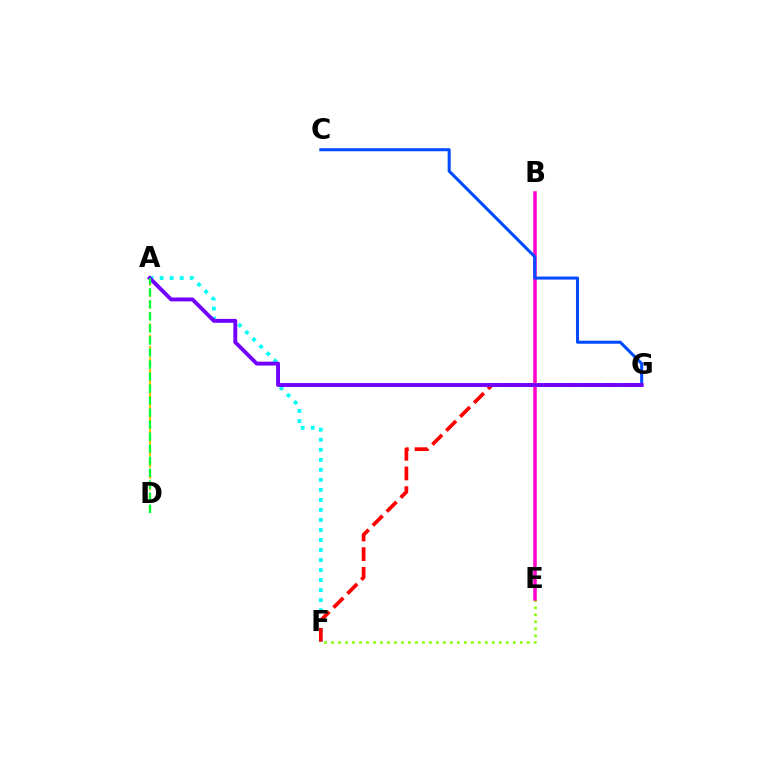{('A', 'F'): [{'color': '#00fff6', 'line_style': 'dotted', 'thickness': 2.72}], ('E', 'F'): [{'color': '#84ff00', 'line_style': 'dotted', 'thickness': 1.9}], ('A', 'D'): [{'color': '#ffbd00', 'line_style': 'dashed', 'thickness': 1.54}, {'color': '#00ff39', 'line_style': 'dashed', 'thickness': 1.63}], ('B', 'E'): [{'color': '#ff00cf', 'line_style': 'solid', 'thickness': 2.53}], ('C', 'G'): [{'color': '#004bff', 'line_style': 'solid', 'thickness': 2.19}], ('F', 'G'): [{'color': '#ff0000', 'line_style': 'dashed', 'thickness': 2.67}], ('A', 'G'): [{'color': '#7200ff', 'line_style': 'solid', 'thickness': 2.79}]}